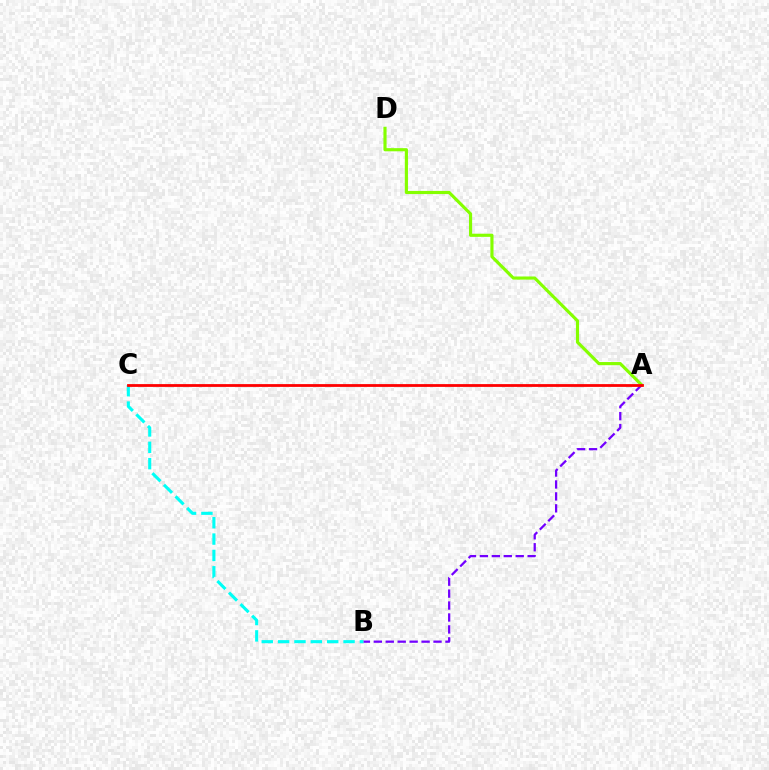{('B', 'C'): [{'color': '#00fff6', 'line_style': 'dashed', 'thickness': 2.22}], ('A', 'D'): [{'color': '#84ff00', 'line_style': 'solid', 'thickness': 2.27}], ('A', 'B'): [{'color': '#7200ff', 'line_style': 'dashed', 'thickness': 1.62}], ('A', 'C'): [{'color': '#ff0000', 'line_style': 'solid', 'thickness': 2.01}]}